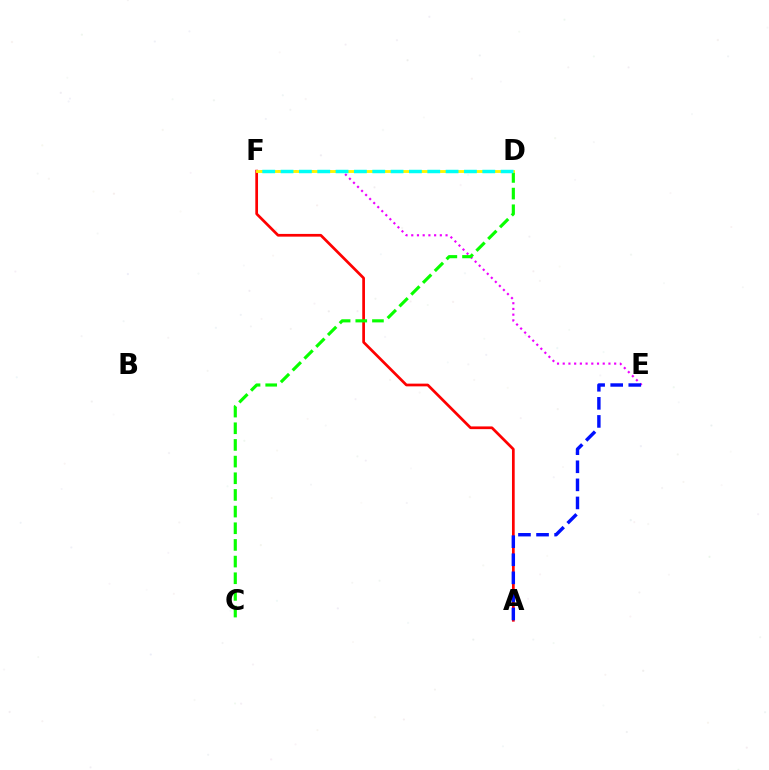{('A', 'F'): [{'color': '#ff0000', 'line_style': 'solid', 'thickness': 1.96}], ('E', 'F'): [{'color': '#ee00ff', 'line_style': 'dotted', 'thickness': 1.55}], ('C', 'D'): [{'color': '#08ff00', 'line_style': 'dashed', 'thickness': 2.26}], ('D', 'F'): [{'color': '#fcf500', 'line_style': 'solid', 'thickness': 2.05}, {'color': '#00fff6', 'line_style': 'dashed', 'thickness': 2.49}], ('A', 'E'): [{'color': '#0010ff', 'line_style': 'dashed', 'thickness': 2.46}]}